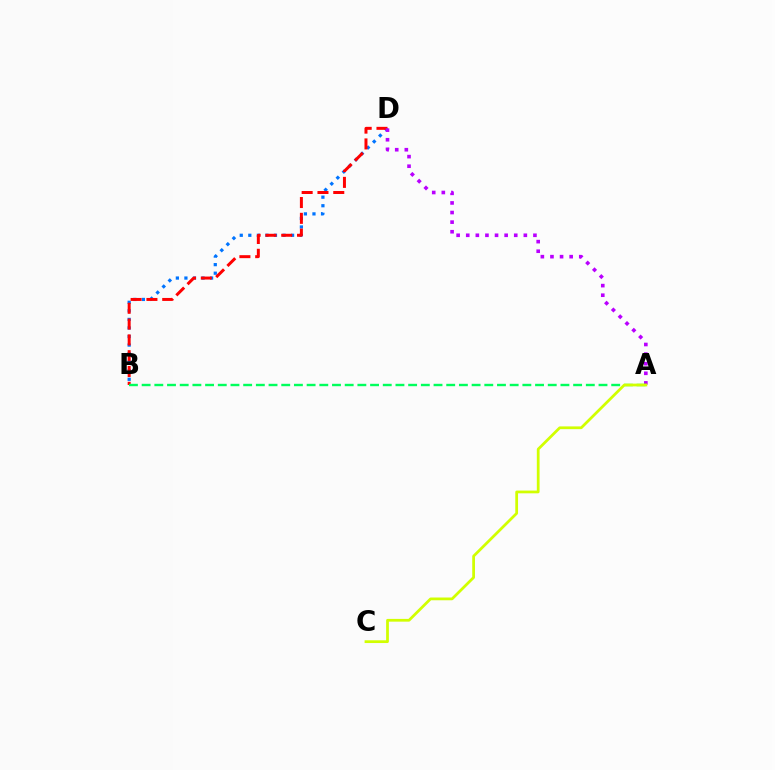{('B', 'D'): [{'color': '#0074ff', 'line_style': 'dotted', 'thickness': 2.32}, {'color': '#ff0000', 'line_style': 'dashed', 'thickness': 2.15}], ('A', 'D'): [{'color': '#b900ff', 'line_style': 'dotted', 'thickness': 2.61}], ('A', 'B'): [{'color': '#00ff5c', 'line_style': 'dashed', 'thickness': 1.72}], ('A', 'C'): [{'color': '#d1ff00', 'line_style': 'solid', 'thickness': 1.98}]}